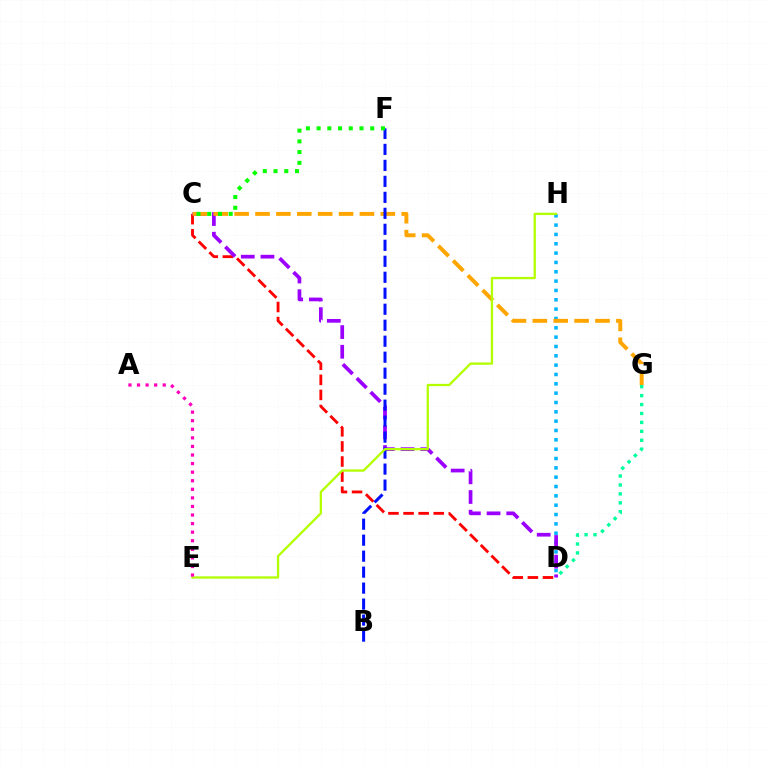{('D', 'H'): [{'color': '#00b5ff', 'line_style': 'dotted', 'thickness': 2.54}], ('C', 'D'): [{'color': '#ff0000', 'line_style': 'dashed', 'thickness': 2.05}, {'color': '#9b00ff', 'line_style': 'dashed', 'thickness': 2.67}], ('D', 'G'): [{'color': '#00ff9d', 'line_style': 'dotted', 'thickness': 2.43}], ('C', 'G'): [{'color': '#ffa500', 'line_style': 'dashed', 'thickness': 2.84}], ('B', 'F'): [{'color': '#0010ff', 'line_style': 'dashed', 'thickness': 2.17}], ('C', 'F'): [{'color': '#08ff00', 'line_style': 'dotted', 'thickness': 2.92}], ('E', 'H'): [{'color': '#b3ff00', 'line_style': 'solid', 'thickness': 1.65}], ('A', 'E'): [{'color': '#ff00bd', 'line_style': 'dotted', 'thickness': 2.33}]}